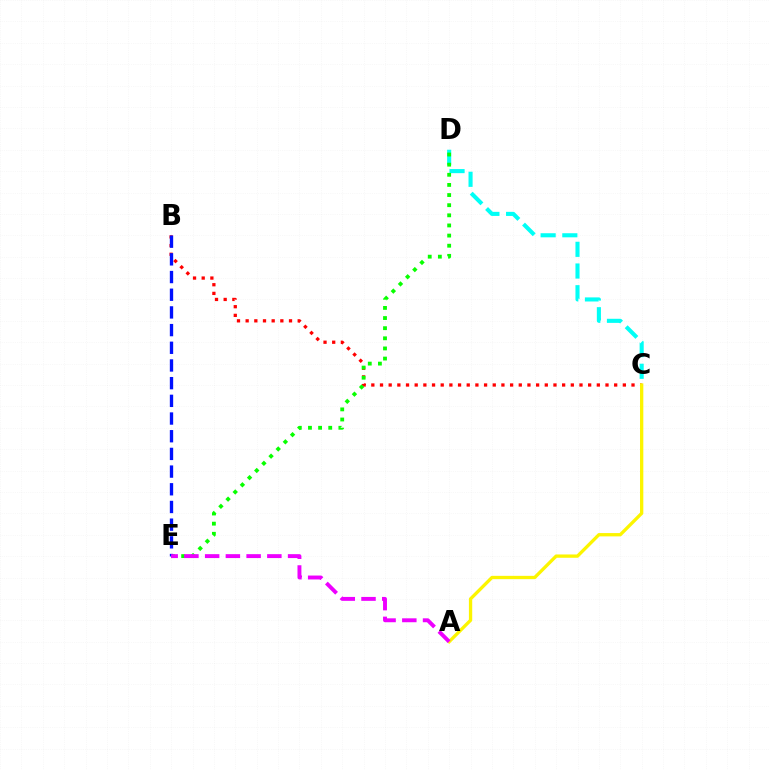{('C', 'D'): [{'color': '#00fff6', 'line_style': 'dashed', 'thickness': 2.95}], ('B', 'C'): [{'color': '#ff0000', 'line_style': 'dotted', 'thickness': 2.36}], ('D', 'E'): [{'color': '#08ff00', 'line_style': 'dotted', 'thickness': 2.75}], ('B', 'E'): [{'color': '#0010ff', 'line_style': 'dashed', 'thickness': 2.4}], ('A', 'C'): [{'color': '#fcf500', 'line_style': 'solid', 'thickness': 2.38}], ('A', 'E'): [{'color': '#ee00ff', 'line_style': 'dashed', 'thickness': 2.82}]}